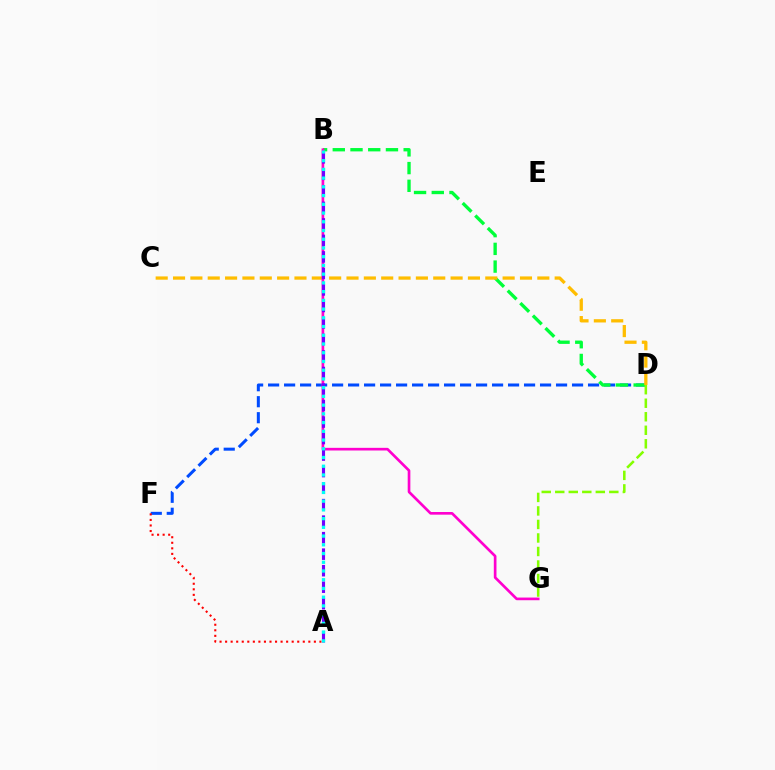{('D', 'F'): [{'color': '#004bff', 'line_style': 'dashed', 'thickness': 2.17}], ('A', 'F'): [{'color': '#ff0000', 'line_style': 'dotted', 'thickness': 1.51}], ('B', 'D'): [{'color': '#00ff39', 'line_style': 'dashed', 'thickness': 2.41}], ('C', 'D'): [{'color': '#ffbd00', 'line_style': 'dashed', 'thickness': 2.36}], ('B', 'G'): [{'color': '#ff00cf', 'line_style': 'solid', 'thickness': 1.92}], ('A', 'B'): [{'color': '#7200ff', 'line_style': 'dashed', 'thickness': 2.24}, {'color': '#00fff6', 'line_style': 'dotted', 'thickness': 2.37}], ('D', 'G'): [{'color': '#84ff00', 'line_style': 'dashed', 'thickness': 1.84}]}